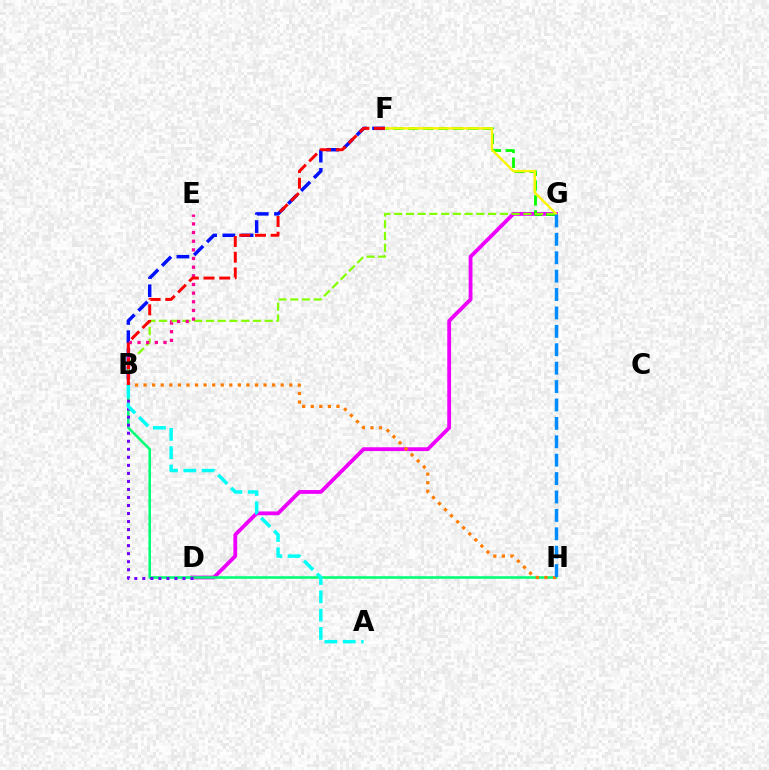{('D', 'G'): [{'color': '#ee00ff', 'line_style': 'solid', 'thickness': 2.74}], ('B', 'H'): [{'color': '#00ff74', 'line_style': 'solid', 'thickness': 1.84}, {'color': '#ff7c00', 'line_style': 'dotted', 'thickness': 2.33}], ('F', 'G'): [{'color': '#08ff00', 'line_style': 'dashed', 'thickness': 2.03}, {'color': '#fcf500', 'line_style': 'solid', 'thickness': 1.71}], ('B', 'F'): [{'color': '#0010ff', 'line_style': 'dashed', 'thickness': 2.48}, {'color': '#ff0000', 'line_style': 'dashed', 'thickness': 2.13}], ('B', 'G'): [{'color': '#84ff00', 'line_style': 'dashed', 'thickness': 1.6}], ('B', 'E'): [{'color': '#ff0094', 'line_style': 'dotted', 'thickness': 2.35}], ('B', 'D'): [{'color': '#7200ff', 'line_style': 'dotted', 'thickness': 2.18}], ('A', 'B'): [{'color': '#00fff6', 'line_style': 'dashed', 'thickness': 2.49}], ('G', 'H'): [{'color': '#008cff', 'line_style': 'dashed', 'thickness': 2.5}]}